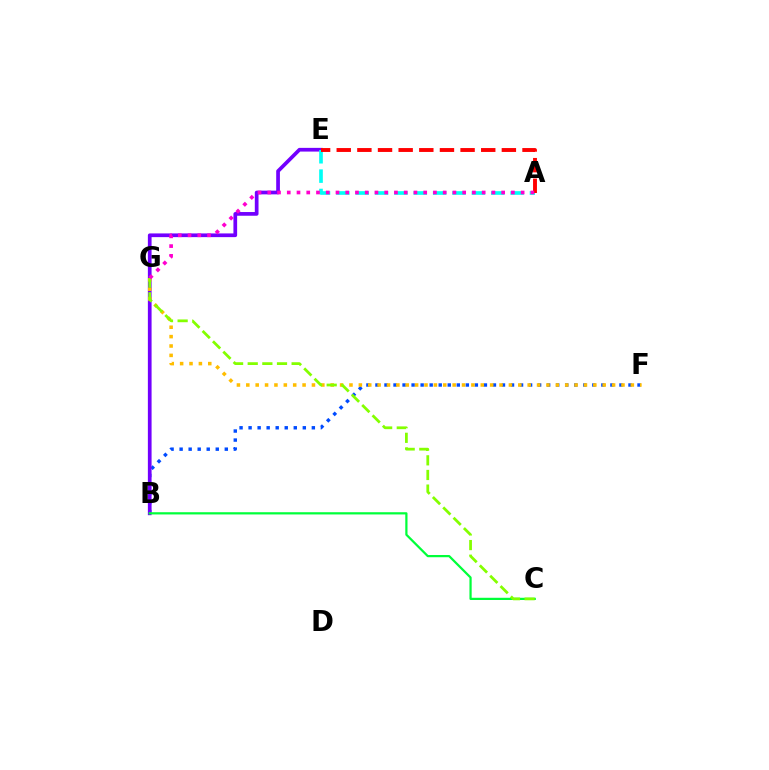{('B', 'F'): [{'color': '#004bff', 'line_style': 'dotted', 'thickness': 2.46}], ('B', 'E'): [{'color': '#7200ff', 'line_style': 'solid', 'thickness': 2.67}], ('B', 'C'): [{'color': '#00ff39', 'line_style': 'solid', 'thickness': 1.6}], ('F', 'G'): [{'color': '#ffbd00', 'line_style': 'dotted', 'thickness': 2.55}], ('A', 'E'): [{'color': '#00fff6', 'line_style': 'dashed', 'thickness': 2.63}, {'color': '#ff0000', 'line_style': 'dashed', 'thickness': 2.8}], ('C', 'G'): [{'color': '#84ff00', 'line_style': 'dashed', 'thickness': 1.99}], ('A', 'G'): [{'color': '#ff00cf', 'line_style': 'dotted', 'thickness': 2.65}]}